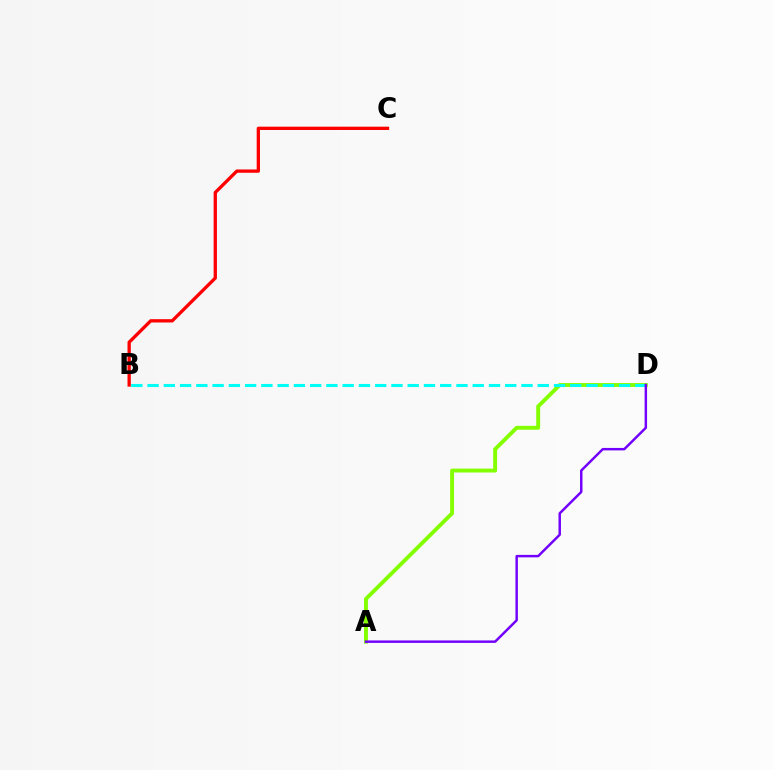{('B', 'C'): [{'color': '#ff0000', 'line_style': 'solid', 'thickness': 2.38}], ('A', 'D'): [{'color': '#84ff00', 'line_style': 'solid', 'thickness': 2.81}, {'color': '#7200ff', 'line_style': 'solid', 'thickness': 1.78}], ('B', 'D'): [{'color': '#00fff6', 'line_style': 'dashed', 'thickness': 2.21}]}